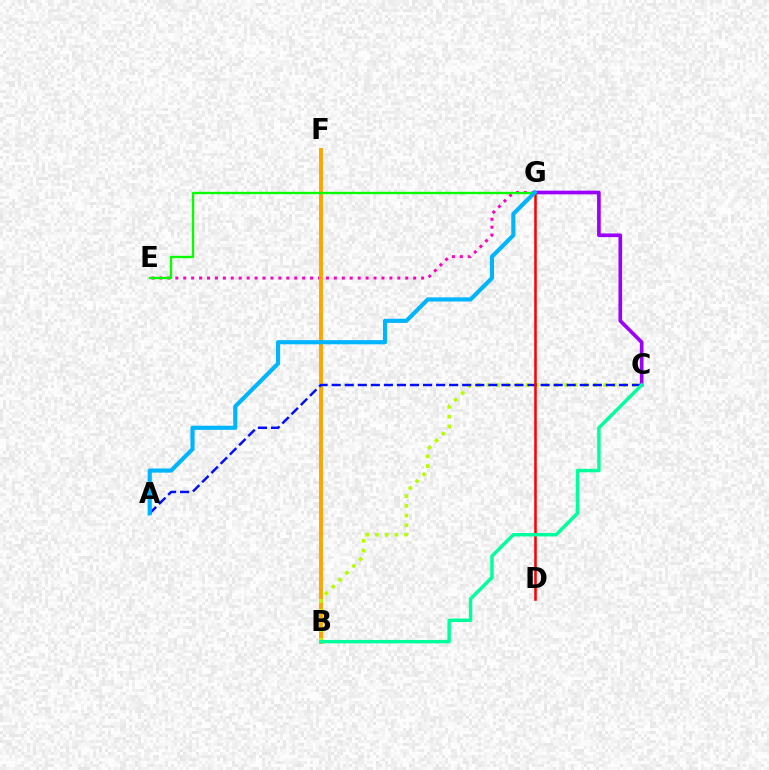{('C', 'G'): [{'color': '#9b00ff', 'line_style': 'solid', 'thickness': 2.63}], ('E', 'G'): [{'color': '#ff00bd', 'line_style': 'dotted', 'thickness': 2.15}, {'color': '#08ff00', 'line_style': 'solid', 'thickness': 1.71}], ('B', 'F'): [{'color': '#ffa500', 'line_style': 'solid', 'thickness': 2.83}], ('B', 'C'): [{'color': '#b3ff00', 'line_style': 'dotted', 'thickness': 2.64}, {'color': '#00ff9d', 'line_style': 'solid', 'thickness': 2.49}], ('A', 'C'): [{'color': '#0010ff', 'line_style': 'dashed', 'thickness': 1.77}], ('D', 'G'): [{'color': '#ff0000', 'line_style': 'solid', 'thickness': 1.84}], ('A', 'G'): [{'color': '#00b5ff', 'line_style': 'solid', 'thickness': 2.98}]}